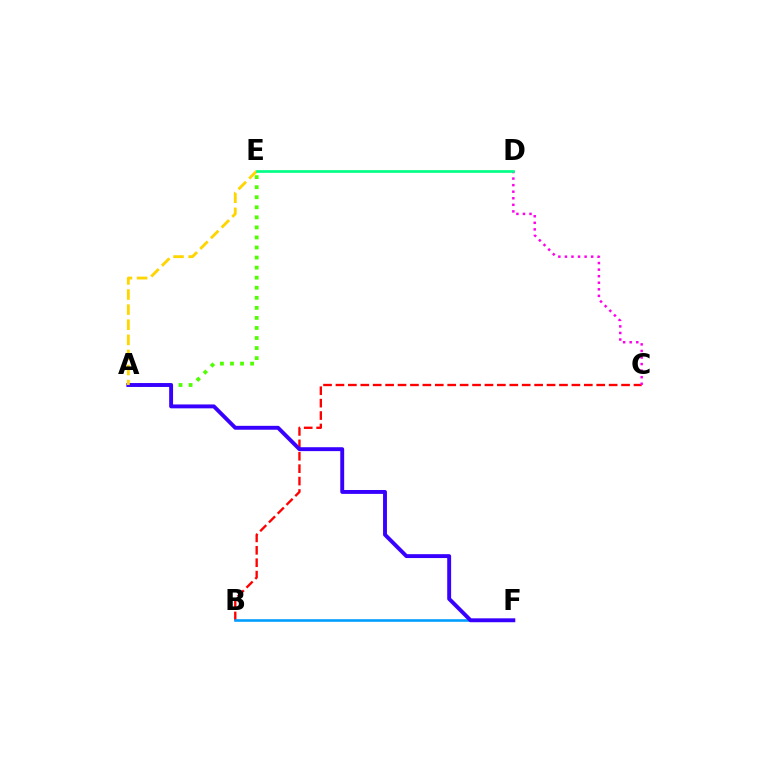{('B', 'C'): [{'color': '#ff0000', 'line_style': 'dashed', 'thickness': 1.69}], ('A', 'E'): [{'color': '#4fff00', 'line_style': 'dotted', 'thickness': 2.73}, {'color': '#ffd500', 'line_style': 'dashed', 'thickness': 2.05}], ('B', 'F'): [{'color': '#009eff', 'line_style': 'solid', 'thickness': 1.87}], ('A', 'F'): [{'color': '#3700ff', 'line_style': 'solid', 'thickness': 2.81}], ('C', 'D'): [{'color': '#ff00ed', 'line_style': 'dotted', 'thickness': 1.78}], ('D', 'E'): [{'color': '#00ff86', 'line_style': 'solid', 'thickness': 1.92}]}